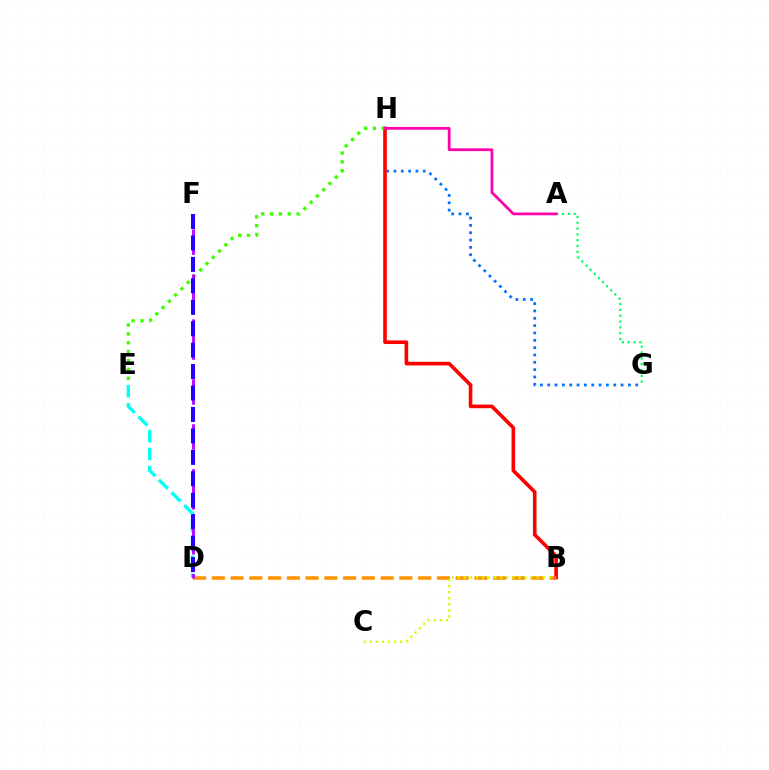{('G', 'H'): [{'color': '#0074ff', 'line_style': 'dotted', 'thickness': 1.99}], ('B', 'D'): [{'color': '#ff9400', 'line_style': 'dashed', 'thickness': 2.55}], ('B', 'H'): [{'color': '#ff0000', 'line_style': 'solid', 'thickness': 2.61}], ('A', 'G'): [{'color': '#00ff5c', 'line_style': 'dotted', 'thickness': 1.58}], ('B', 'C'): [{'color': '#d1ff00', 'line_style': 'dotted', 'thickness': 1.65}], ('E', 'H'): [{'color': '#3dff00', 'line_style': 'dotted', 'thickness': 2.41}], ('D', 'E'): [{'color': '#00fff6', 'line_style': 'dashed', 'thickness': 2.43}], ('D', 'F'): [{'color': '#b900ff', 'line_style': 'dashed', 'thickness': 2.04}, {'color': '#2500ff', 'line_style': 'dashed', 'thickness': 2.91}], ('A', 'H'): [{'color': '#ff00ac', 'line_style': 'solid', 'thickness': 1.99}]}